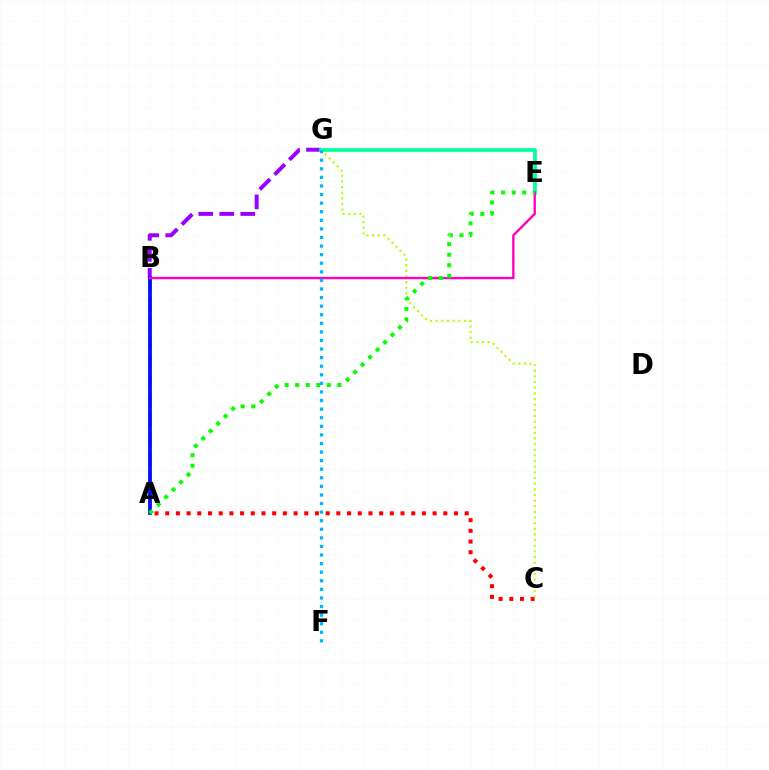{('A', 'B'): [{'color': '#ffa500', 'line_style': 'dashed', 'thickness': 2.63}, {'color': '#0010ff', 'line_style': 'solid', 'thickness': 2.71}], ('B', 'G'): [{'color': '#9b00ff', 'line_style': 'dashed', 'thickness': 2.85}], ('A', 'C'): [{'color': '#ff0000', 'line_style': 'dotted', 'thickness': 2.91}], ('C', 'G'): [{'color': '#b3ff00', 'line_style': 'dotted', 'thickness': 1.53}], ('E', 'G'): [{'color': '#00ff9d', 'line_style': 'solid', 'thickness': 2.64}], ('B', 'E'): [{'color': '#ff00bd', 'line_style': 'solid', 'thickness': 1.71}], ('F', 'G'): [{'color': '#00b5ff', 'line_style': 'dotted', 'thickness': 2.33}], ('A', 'E'): [{'color': '#08ff00', 'line_style': 'dotted', 'thickness': 2.87}]}